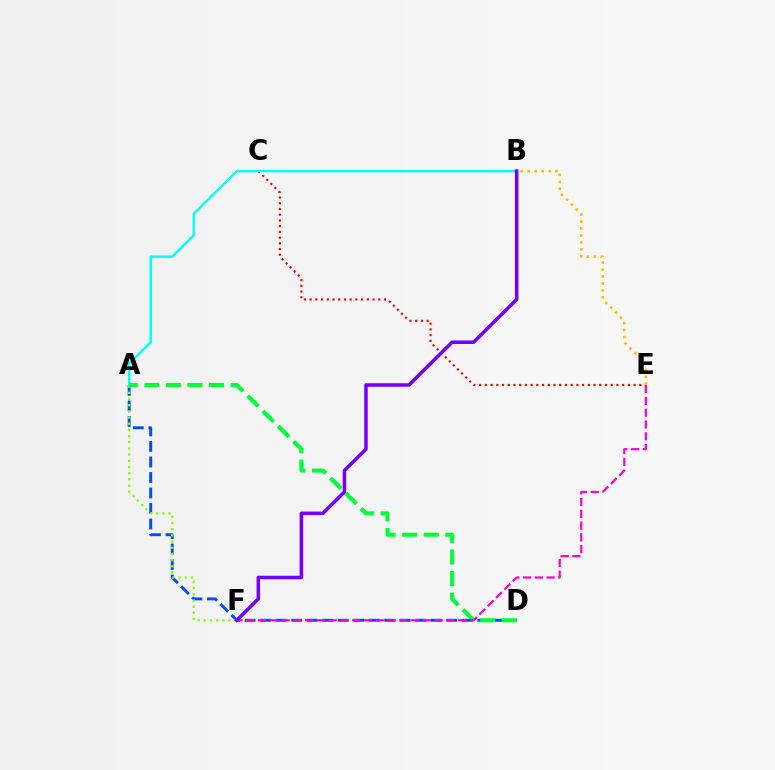{('A', 'D'): [{'color': '#004bff', 'line_style': 'dashed', 'thickness': 2.11}, {'color': '#00ff39', 'line_style': 'dashed', 'thickness': 2.93}], ('C', 'E'): [{'color': '#ff0000', 'line_style': 'dotted', 'thickness': 1.55}], ('A', 'B'): [{'color': '#00fff6', 'line_style': 'solid', 'thickness': 1.76}], ('A', 'F'): [{'color': '#84ff00', 'line_style': 'dotted', 'thickness': 1.68}], ('E', 'F'): [{'color': '#ff00cf', 'line_style': 'dashed', 'thickness': 1.6}], ('B', 'F'): [{'color': '#7200ff', 'line_style': 'solid', 'thickness': 2.55}], ('B', 'E'): [{'color': '#ffbd00', 'line_style': 'dotted', 'thickness': 1.89}]}